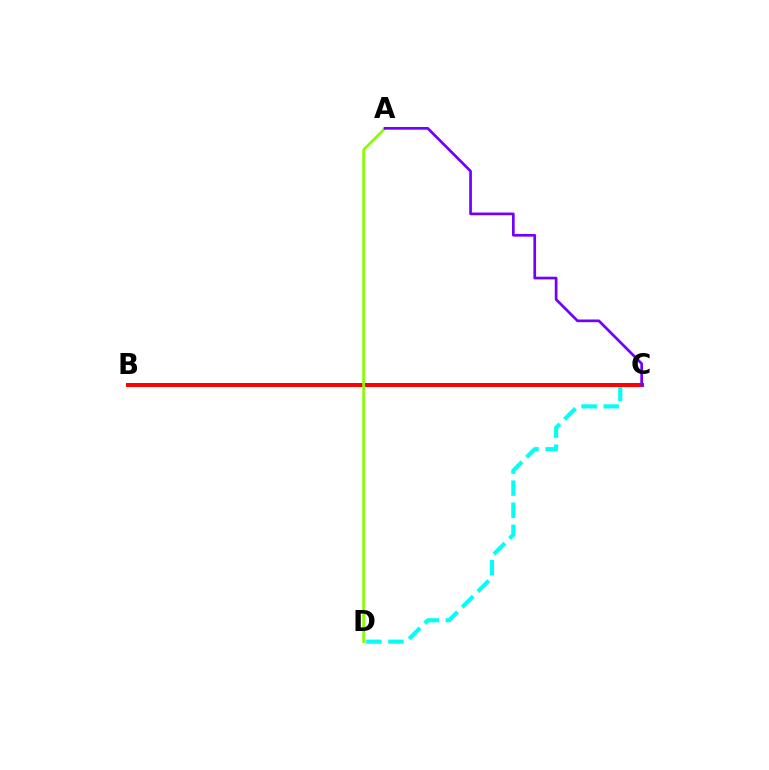{('C', 'D'): [{'color': '#00fff6', 'line_style': 'dashed', 'thickness': 3.0}], ('B', 'C'): [{'color': '#ff0000', 'line_style': 'solid', 'thickness': 2.88}], ('A', 'D'): [{'color': '#84ff00', 'line_style': 'solid', 'thickness': 1.92}], ('A', 'C'): [{'color': '#7200ff', 'line_style': 'solid', 'thickness': 1.95}]}